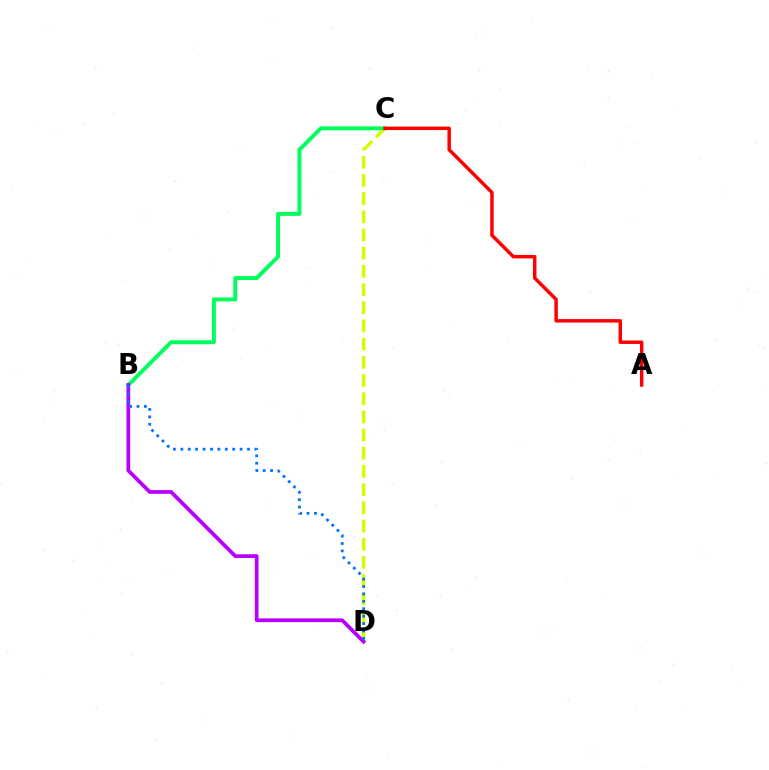{('C', 'D'): [{'color': '#d1ff00', 'line_style': 'dashed', 'thickness': 2.47}], ('B', 'C'): [{'color': '#00ff5c', 'line_style': 'solid', 'thickness': 2.82}], ('B', 'D'): [{'color': '#b900ff', 'line_style': 'solid', 'thickness': 2.69}, {'color': '#0074ff', 'line_style': 'dotted', 'thickness': 2.01}], ('A', 'C'): [{'color': '#ff0000', 'line_style': 'solid', 'thickness': 2.49}]}